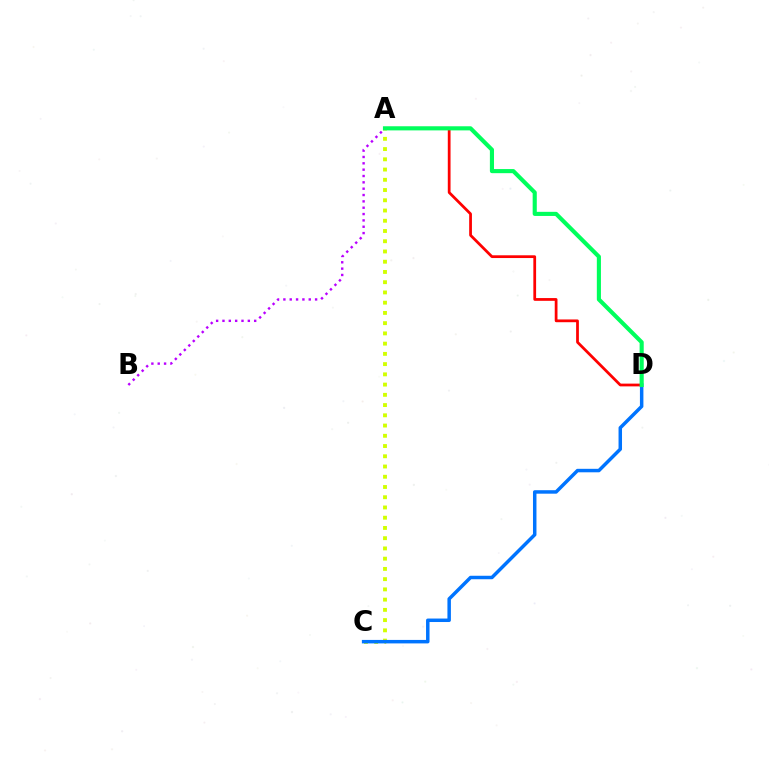{('A', 'C'): [{'color': '#d1ff00', 'line_style': 'dotted', 'thickness': 2.78}], ('A', 'D'): [{'color': '#ff0000', 'line_style': 'solid', 'thickness': 1.98}, {'color': '#00ff5c', 'line_style': 'solid', 'thickness': 2.96}], ('A', 'B'): [{'color': '#b900ff', 'line_style': 'dotted', 'thickness': 1.72}], ('C', 'D'): [{'color': '#0074ff', 'line_style': 'solid', 'thickness': 2.51}]}